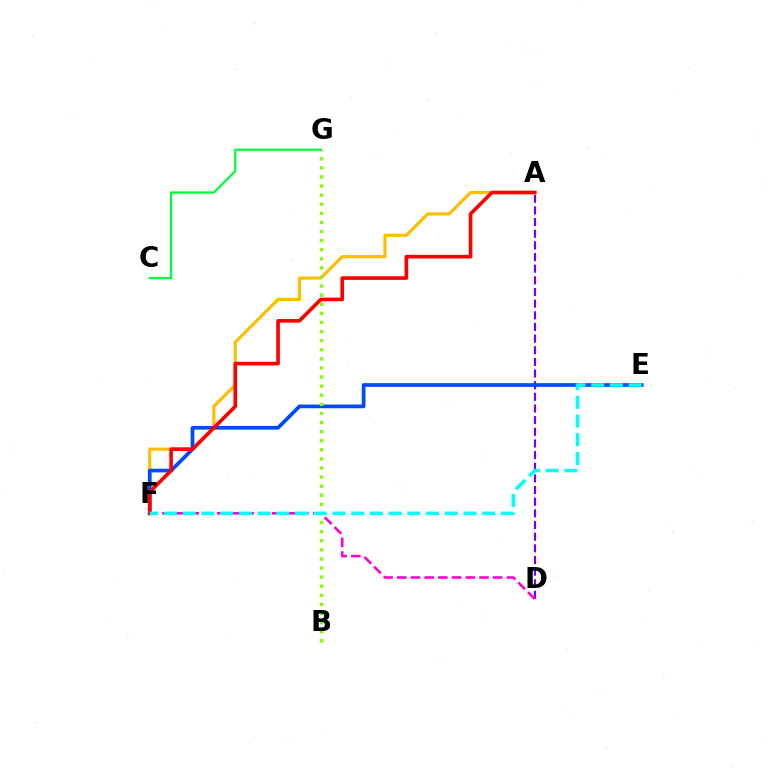{('A', 'D'): [{'color': '#7200ff', 'line_style': 'dashed', 'thickness': 1.58}], ('A', 'F'): [{'color': '#ffbd00', 'line_style': 'solid', 'thickness': 2.27}, {'color': '#ff0000', 'line_style': 'solid', 'thickness': 2.61}], ('E', 'F'): [{'color': '#004bff', 'line_style': 'solid', 'thickness': 2.68}, {'color': '#00fff6', 'line_style': 'dashed', 'thickness': 2.54}], ('B', 'G'): [{'color': '#84ff00', 'line_style': 'dotted', 'thickness': 2.47}], ('D', 'F'): [{'color': '#ff00cf', 'line_style': 'dashed', 'thickness': 1.86}], ('C', 'G'): [{'color': '#00ff39', 'line_style': 'solid', 'thickness': 1.62}]}